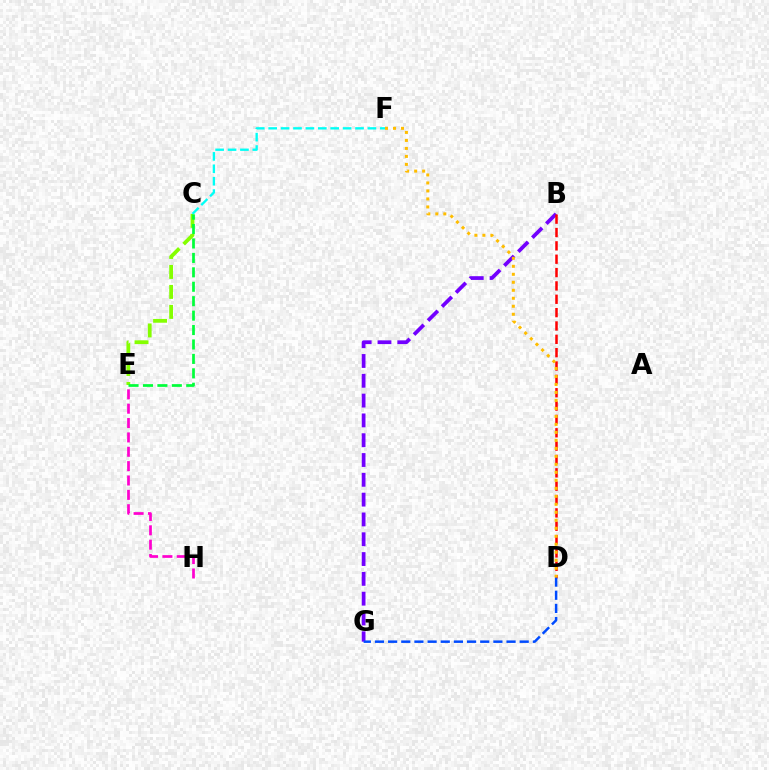{('C', 'E'): [{'color': '#84ff00', 'line_style': 'dashed', 'thickness': 2.71}, {'color': '#00ff39', 'line_style': 'dashed', 'thickness': 1.96}], ('B', 'G'): [{'color': '#7200ff', 'line_style': 'dashed', 'thickness': 2.69}], ('B', 'D'): [{'color': '#ff0000', 'line_style': 'dashed', 'thickness': 1.81}], ('D', 'G'): [{'color': '#004bff', 'line_style': 'dashed', 'thickness': 1.79}], ('E', 'H'): [{'color': '#ff00cf', 'line_style': 'dashed', 'thickness': 1.95}], ('C', 'F'): [{'color': '#00fff6', 'line_style': 'dashed', 'thickness': 1.69}], ('D', 'F'): [{'color': '#ffbd00', 'line_style': 'dotted', 'thickness': 2.17}]}